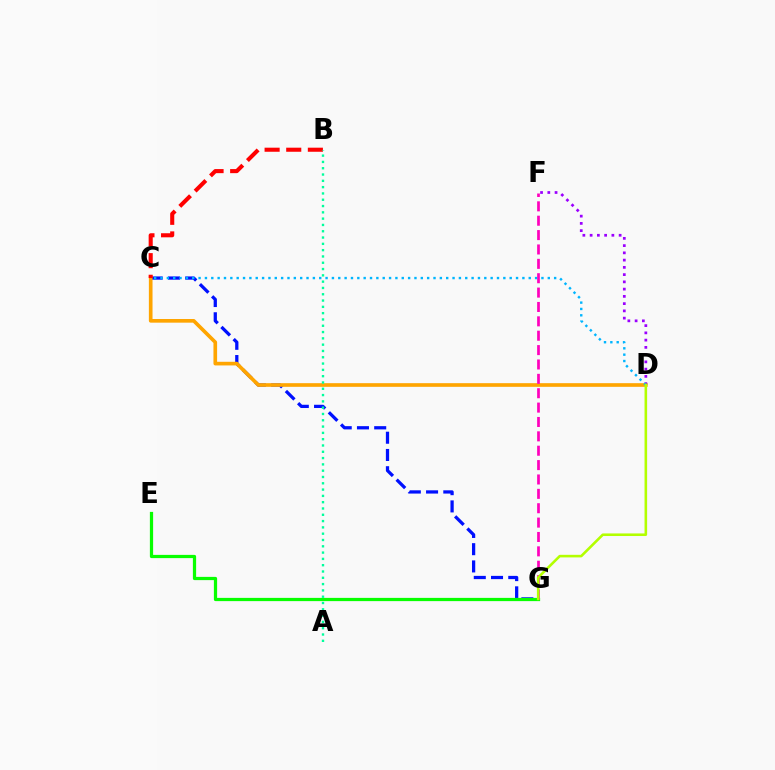{('C', 'G'): [{'color': '#0010ff', 'line_style': 'dashed', 'thickness': 2.34}], ('C', 'D'): [{'color': '#ffa500', 'line_style': 'solid', 'thickness': 2.63}, {'color': '#00b5ff', 'line_style': 'dotted', 'thickness': 1.73}], ('D', 'F'): [{'color': '#9b00ff', 'line_style': 'dotted', 'thickness': 1.97}], ('E', 'G'): [{'color': '#08ff00', 'line_style': 'solid', 'thickness': 2.33}], ('B', 'C'): [{'color': '#ff0000', 'line_style': 'dashed', 'thickness': 2.94}], ('F', 'G'): [{'color': '#ff00bd', 'line_style': 'dashed', 'thickness': 1.95}], ('D', 'G'): [{'color': '#b3ff00', 'line_style': 'solid', 'thickness': 1.86}], ('A', 'B'): [{'color': '#00ff9d', 'line_style': 'dotted', 'thickness': 1.71}]}